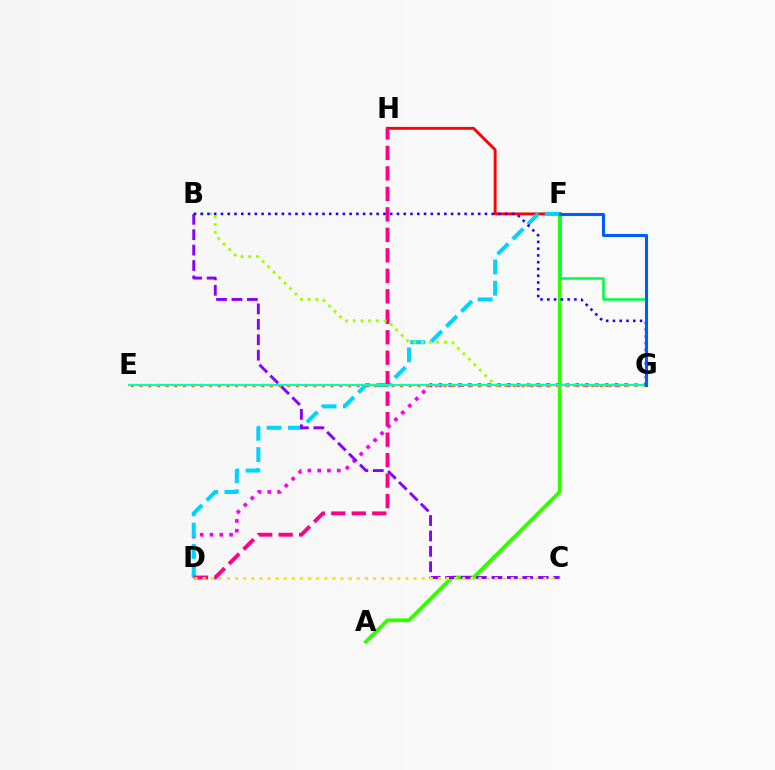{('A', 'F'): [{'color': '#31ff00', 'line_style': 'solid', 'thickness': 2.75}], ('F', 'H'): [{'color': '#ff0000', 'line_style': 'solid', 'thickness': 2.06}], ('D', 'G'): [{'color': '#fa00f9', 'line_style': 'dotted', 'thickness': 2.66}], ('D', 'F'): [{'color': '#00d3ff', 'line_style': 'dashed', 'thickness': 2.89}], ('F', 'G'): [{'color': '#00ff45', 'line_style': 'solid', 'thickness': 1.85}, {'color': '#005dff', 'line_style': 'solid', 'thickness': 2.22}], ('D', 'H'): [{'color': '#ff0088', 'line_style': 'dashed', 'thickness': 2.78}], ('E', 'G'): [{'color': '#ff7000', 'line_style': 'dotted', 'thickness': 2.36}, {'color': '#00ffbb', 'line_style': 'solid', 'thickness': 1.52}], ('B', 'G'): [{'color': '#a2ff00', 'line_style': 'dotted', 'thickness': 2.09}, {'color': '#1900ff', 'line_style': 'dotted', 'thickness': 1.84}], ('B', 'C'): [{'color': '#8a00ff', 'line_style': 'dashed', 'thickness': 2.09}], ('C', 'D'): [{'color': '#ffe600', 'line_style': 'dotted', 'thickness': 2.2}]}